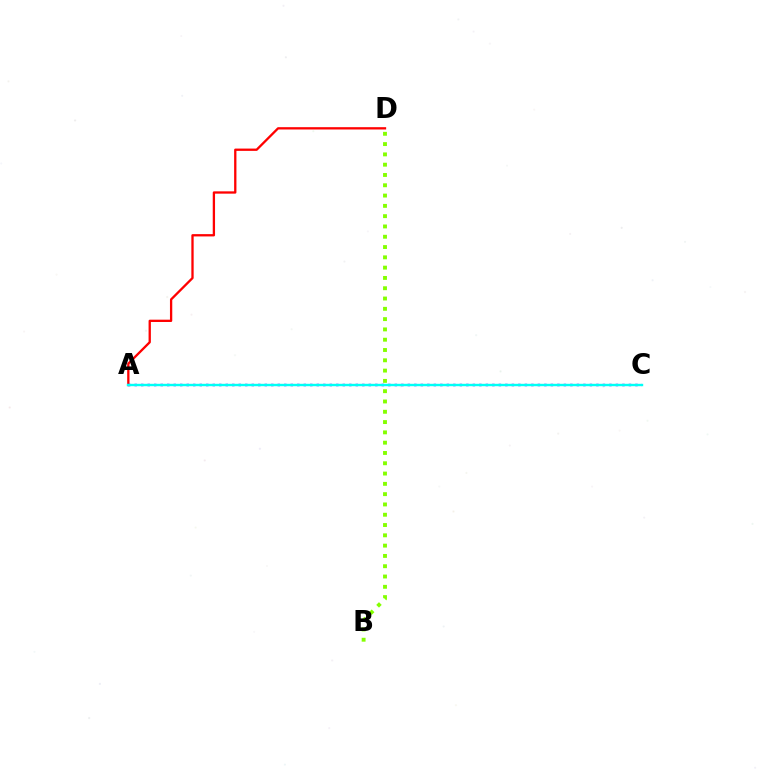{('A', 'D'): [{'color': '#ff0000', 'line_style': 'solid', 'thickness': 1.66}], ('A', 'C'): [{'color': '#7200ff', 'line_style': 'dotted', 'thickness': 1.77}, {'color': '#00fff6', 'line_style': 'solid', 'thickness': 1.73}], ('B', 'D'): [{'color': '#84ff00', 'line_style': 'dotted', 'thickness': 2.8}]}